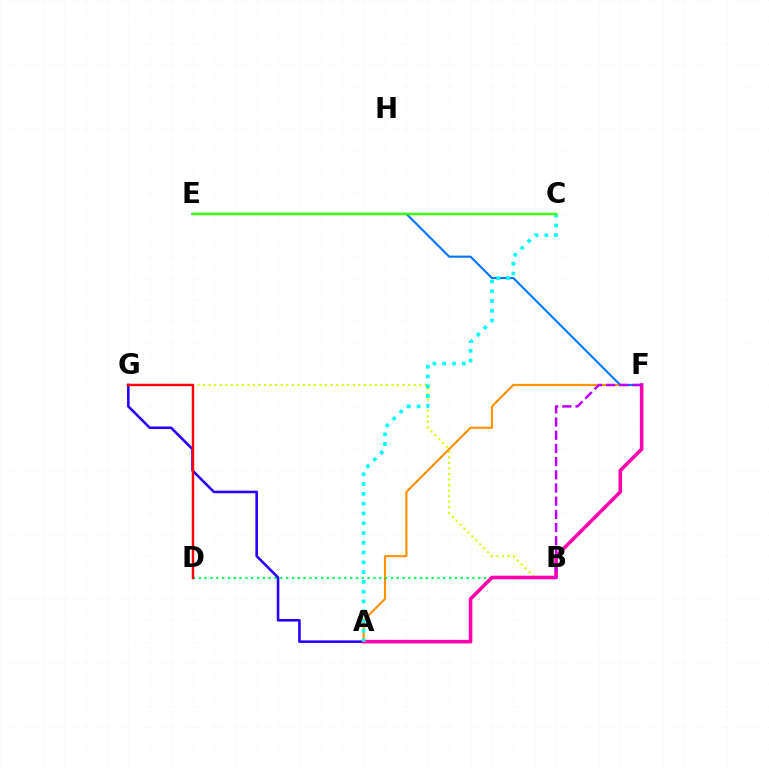{('B', 'G'): [{'color': '#d1ff00', 'line_style': 'dotted', 'thickness': 1.51}], ('A', 'F'): [{'color': '#ff9400', 'line_style': 'solid', 'thickness': 1.57}, {'color': '#ff00ac', 'line_style': 'solid', 'thickness': 2.59}], ('B', 'D'): [{'color': '#00ff5c', 'line_style': 'dotted', 'thickness': 1.58}], ('A', 'G'): [{'color': '#2500ff', 'line_style': 'solid', 'thickness': 1.86}], ('E', 'F'): [{'color': '#0074ff', 'line_style': 'solid', 'thickness': 1.51}], ('D', 'G'): [{'color': '#ff0000', 'line_style': 'solid', 'thickness': 1.76}], ('A', 'C'): [{'color': '#00fff6', 'line_style': 'dotted', 'thickness': 2.66}], ('B', 'F'): [{'color': '#b900ff', 'line_style': 'dashed', 'thickness': 1.79}], ('C', 'E'): [{'color': '#3dff00', 'line_style': 'solid', 'thickness': 1.79}]}